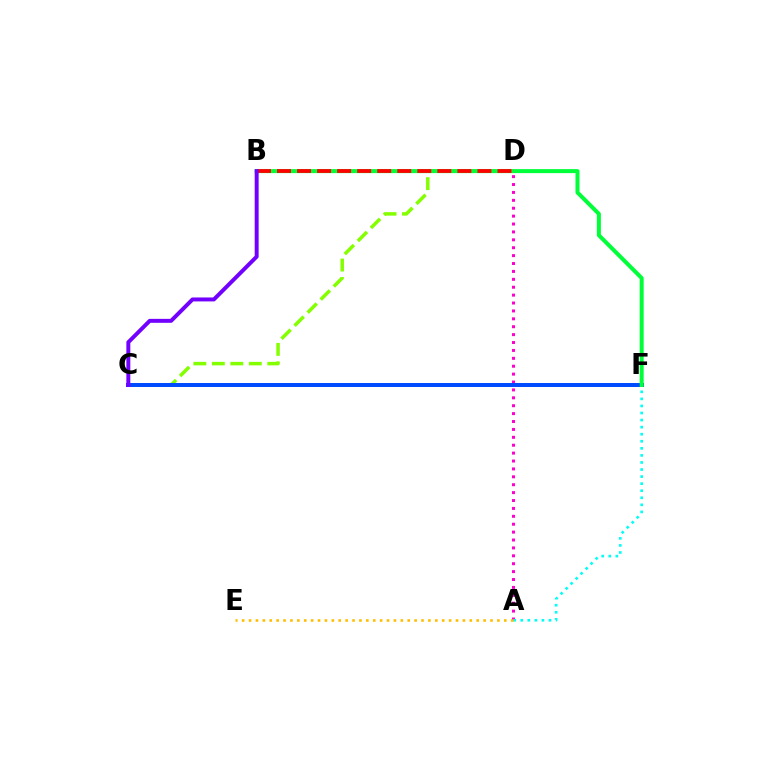{('A', 'D'): [{'color': '#ff00cf', 'line_style': 'dotted', 'thickness': 2.15}], ('A', 'F'): [{'color': '#00fff6', 'line_style': 'dotted', 'thickness': 1.92}], ('C', 'D'): [{'color': '#84ff00', 'line_style': 'dashed', 'thickness': 2.51}], ('C', 'F'): [{'color': '#004bff', 'line_style': 'solid', 'thickness': 2.87}], ('B', 'F'): [{'color': '#00ff39', 'line_style': 'solid', 'thickness': 2.88}], ('B', 'D'): [{'color': '#ff0000', 'line_style': 'dashed', 'thickness': 2.72}], ('B', 'C'): [{'color': '#7200ff', 'line_style': 'solid', 'thickness': 2.85}], ('A', 'E'): [{'color': '#ffbd00', 'line_style': 'dotted', 'thickness': 1.87}]}